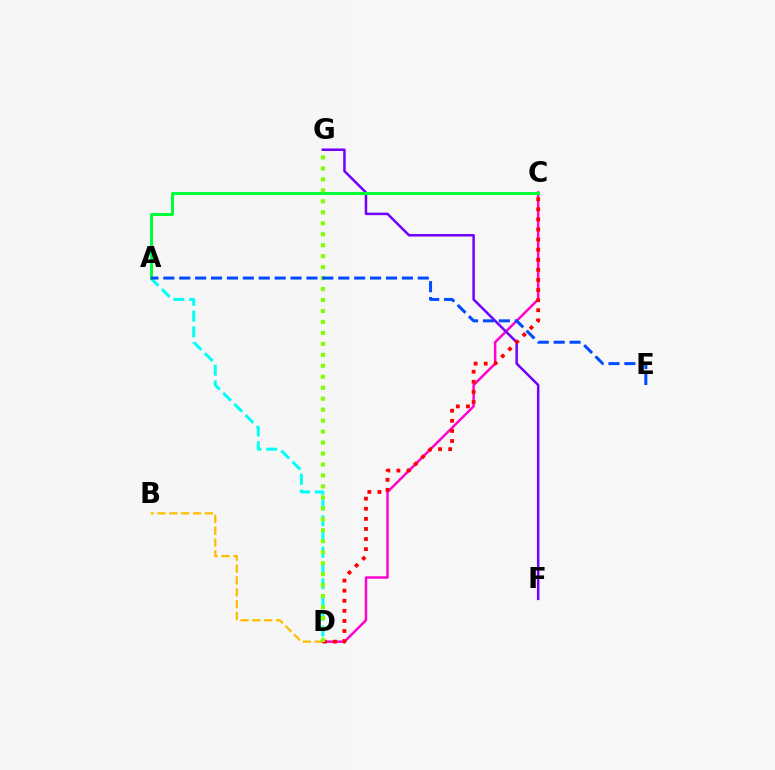{('A', 'D'): [{'color': '#00fff6', 'line_style': 'dashed', 'thickness': 2.14}], ('B', 'D'): [{'color': '#ffbd00', 'line_style': 'dashed', 'thickness': 1.61}], ('C', 'D'): [{'color': '#ff00cf', 'line_style': 'solid', 'thickness': 1.78}, {'color': '#ff0000', 'line_style': 'dotted', 'thickness': 2.74}], ('F', 'G'): [{'color': '#7200ff', 'line_style': 'solid', 'thickness': 1.8}], ('A', 'C'): [{'color': '#00ff39', 'line_style': 'solid', 'thickness': 2.16}], ('D', 'G'): [{'color': '#84ff00', 'line_style': 'dotted', 'thickness': 2.98}], ('A', 'E'): [{'color': '#004bff', 'line_style': 'dashed', 'thickness': 2.16}]}